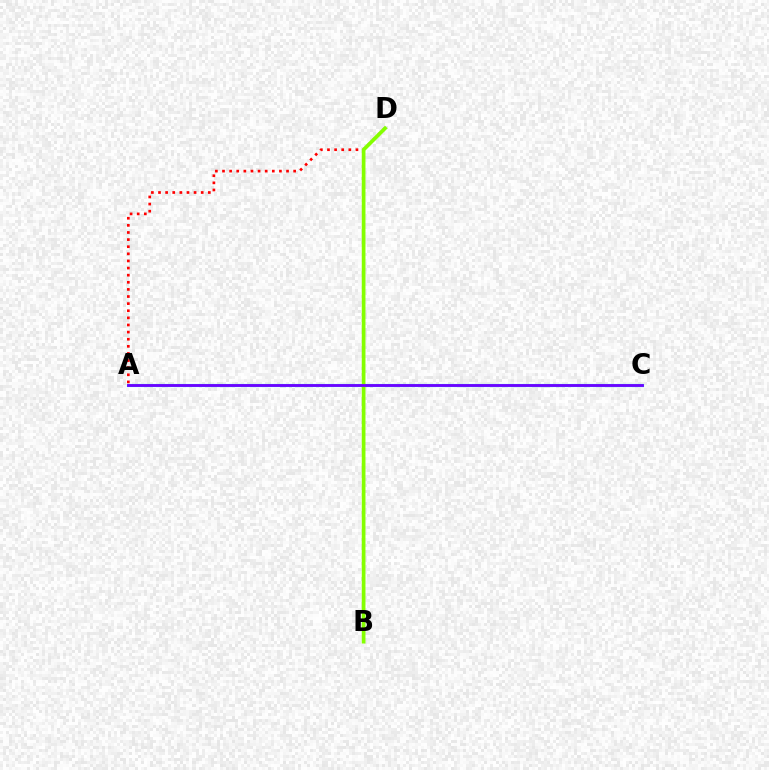{('A', 'C'): [{'color': '#00fff6', 'line_style': 'solid', 'thickness': 2.25}, {'color': '#7200ff', 'line_style': 'solid', 'thickness': 2.03}], ('A', 'D'): [{'color': '#ff0000', 'line_style': 'dotted', 'thickness': 1.93}], ('B', 'D'): [{'color': '#84ff00', 'line_style': 'solid', 'thickness': 2.67}]}